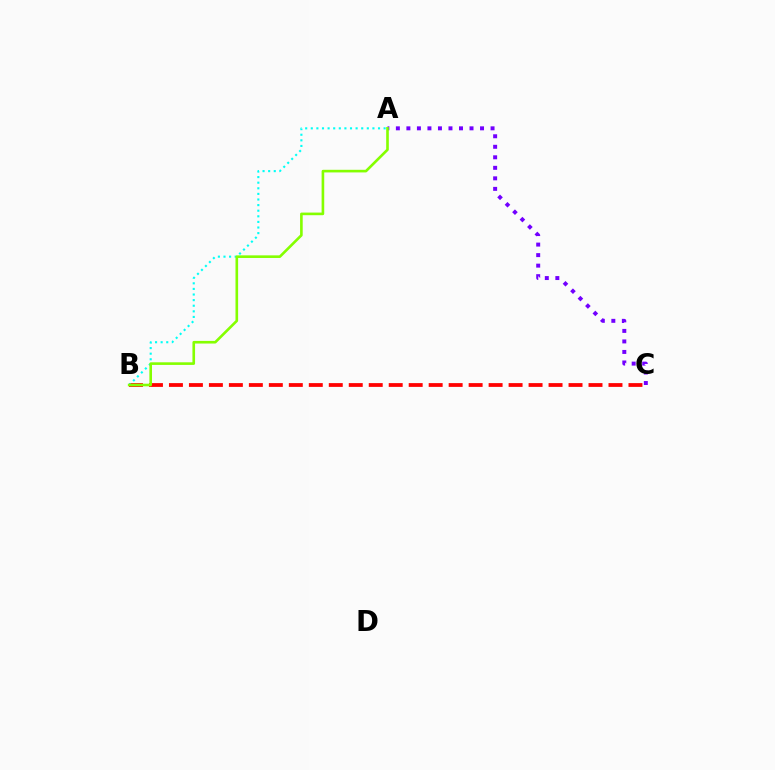{('A', 'C'): [{'color': '#7200ff', 'line_style': 'dotted', 'thickness': 2.86}], ('B', 'C'): [{'color': '#ff0000', 'line_style': 'dashed', 'thickness': 2.71}], ('A', 'B'): [{'color': '#00fff6', 'line_style': 'dotted', 'thickness': 1.52}, {'color': '#84ff00', 'line_style': 'solid', 'thickness': 1.89}]}